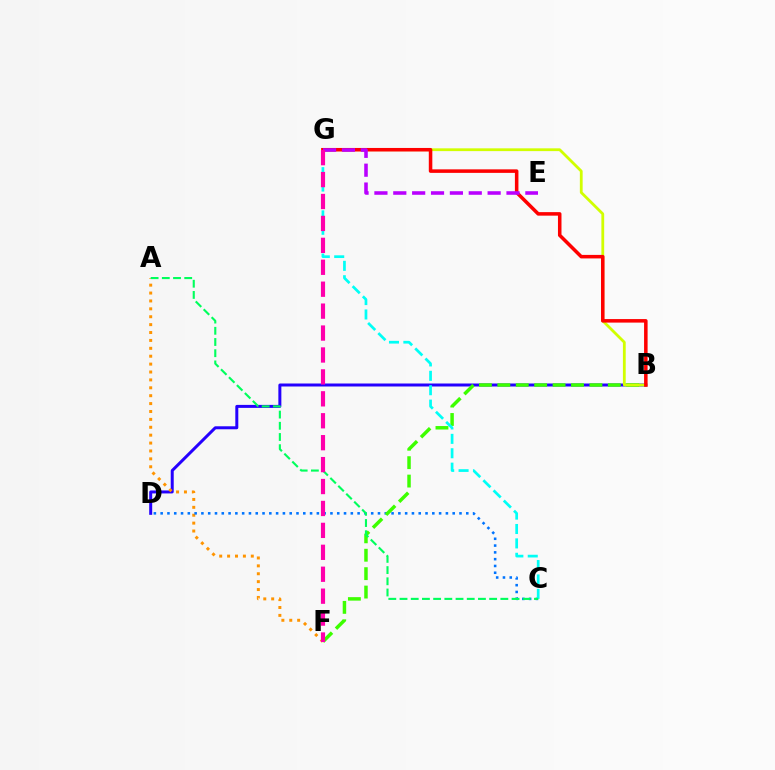{('B', 'D'): [{'color': '#2500ff', 'line_style': 'solid', 'thickness': 2.15}], ('A', 'F'): [{'color': '#ff9400', 'line_style': 'dotted', 'thickness': 2.15}], ('C', 'D'): [{'color': '#0074ff', 'line_style': 'dotted', 'thickness': 1.85}], ('B', 'F'): [{'color': '#3dff00', 'line_style': 'dashed', 'thickness': 2.5}], ('B', 'G'): [{'color': '#d1ff00', 'line_style': 'solid', 'thickness': 2.01}, {'color': '#ff0000', 'line_style': 'solid', 'thickness': 2.54}], ('C', 'G'): [{'color': '#00fff6', 'line_style': 'dashed', 'thickness': 1.96}], ('A', 'C'): [{'color': '#00ff5c', 'line_style': 'dashed', 'thickness': 1.52}], ('E', 'G'): [{'color': '#b900ff', 'line_style': 'dashed', 'thickness': 2.56}], ('F', 'G'): [{'color': '#ff00ac', 'line_style': 'dashed', 'thickness': 2.98}]}